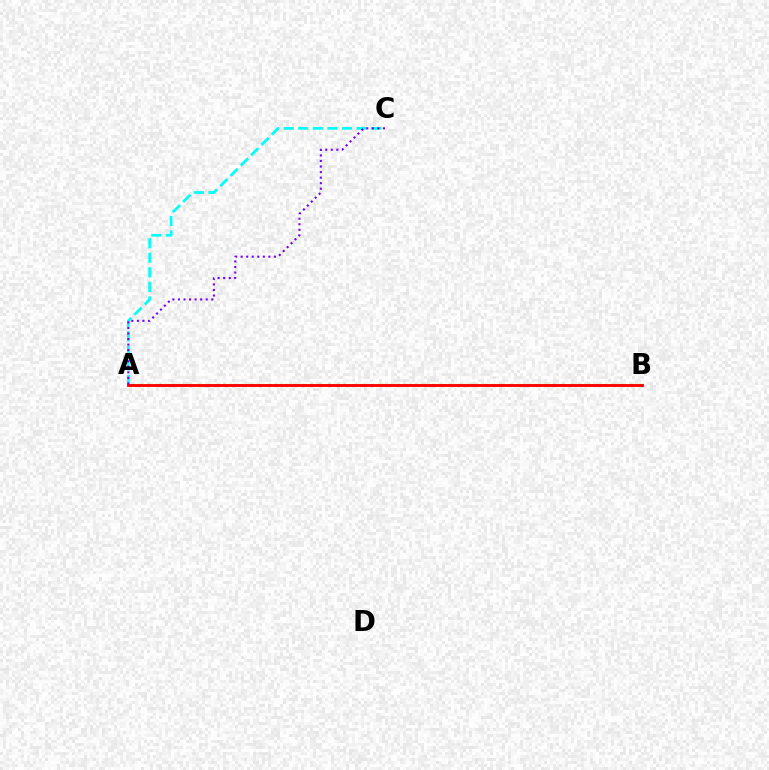{('A', 'C'): [{'color': '#00fff6', 'line_style': 'dashed', 'thickness': 1.98}, {'color': '#7200ff', 'line_style': 'dotted', 'thickness': 1.51}], ('A', 'B'): [{'color': '#84ff00', 'line_style': 'dotted', 'thickness': 2.35}, {'color': '#ff0000', 'line_style': 'solid', 'thickness': 2.07}]}